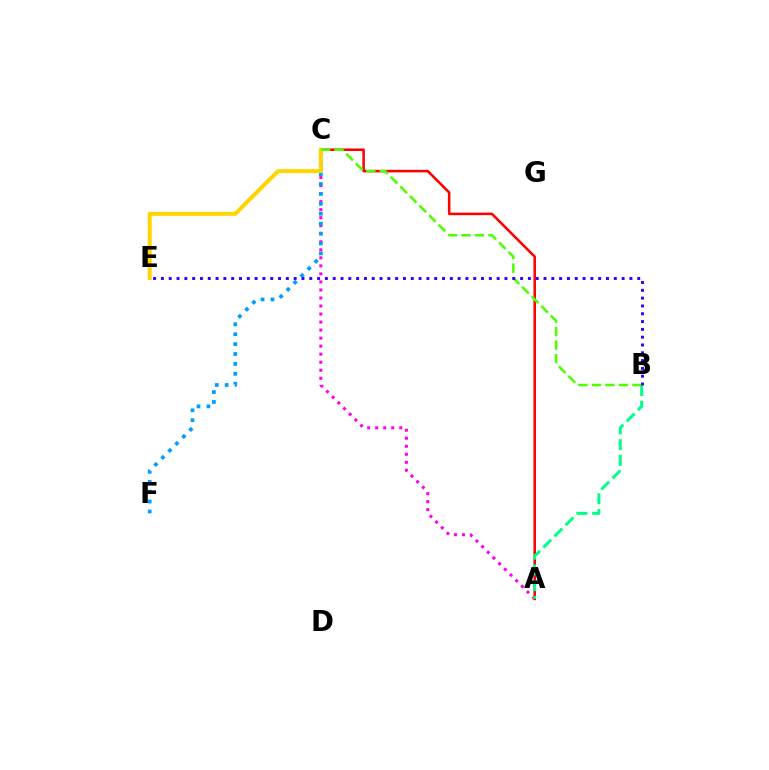{('A', 'C'): [{'color': '#ff00ed', 'line_style': 'dotted', 'thickness': 2.18}, {'color': '#ff0000', 'line_style': 'solid', 'thickness': 1.83}], ('C', 'F'): [{'color': '#009eff', 'line_style': 'dotted', 'thickness': 2.69}], ('C', 'E'): [{'color': '#ffd500', 'line_style': 'solid', 'thickness': 2.85}], ('A', 'B'): [{'color': '#00ff86', 'line_style': 'dashed', 'thickness': 2.14}], ('B', 'C'): [{'color': '#4fff00', 'line_style': 'dashed', 'thickness': 1.84}], ('B', 'E'): [{'color': '#3700ff', 'line_style': 'dotted', 'thickness': 2.12}]}